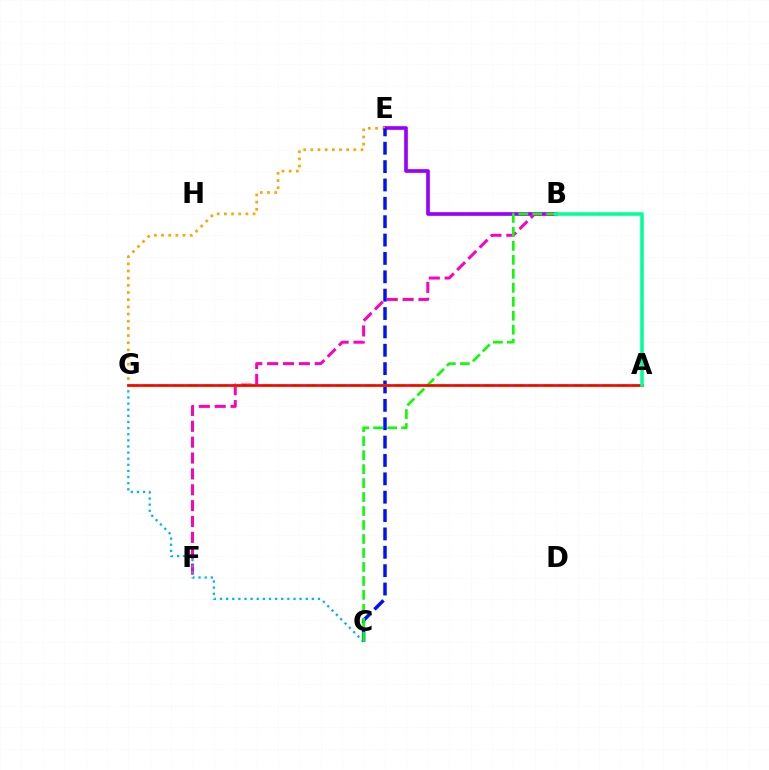{('B', 'E'): [{'color': '#9b00ff', 'line_style': 'solid', 'thickness': 2.64}], ('E', 'G'): [{'color': '#ffa500', 'line_style': 'dotted', 'thickness': 1.95}], ('B', 'F'): [{'color': '#ff00bd', 'line_style': 'dashed', 'thickness': 2.16}], ('C', 'G'): [{'color': '#00b5ff', 'line_style': 'dotted', 'thickness': 1.66}], ('C', 'E'): [{'color': '#0010ff', 'line_style': 'dashed', 'thickness': 2.49}], ('B', 'C'): [{'color': '#08ff00', 'line_style': 'dashed', 'thickness': 1.9}], ('A', 'G'): [{'color': '#b3ff00', 'line_style': 'dashed', 'thickness': 2.01}, {'color': '#ff0000', 'line_style': 'solid', 'thickness': 1.91}], ('A', 'B'): [{'color': '#00ff9d', 'line_style': 'solid', 'thickness': 2.56}]}